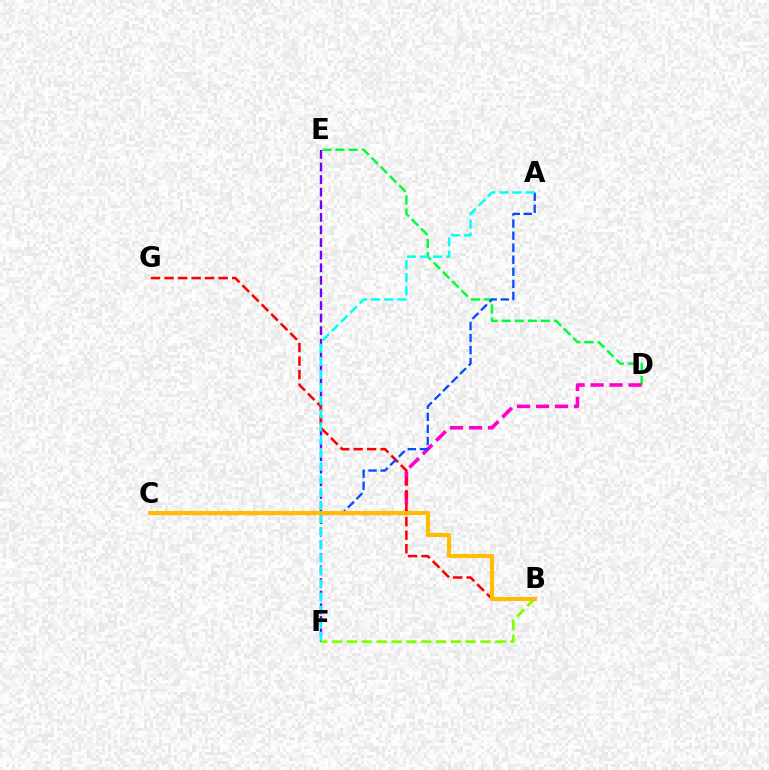{('D', 'E'): [{'color': '#00ff39', 'line_style': 'dashed', 'thickness': 1.78}], ('C', 'D'): [{'color': '#ff00cf', 'line_style': 'dashed', 'thickness': 2.58}], ('E', 'F'): [{'color': '#7200ff', 'line_style': 'dashed', 'thickness': 1.71}], ('B', 'G'): [{'color': '#ff0000', 'line_style': 'dashed', 'thickness': 1.84}], ('B', 'F'): [{'color': '#84ff00', 'line_style': 'dashed', 'thickness': 2.02}], ('A', 'C'): [{'color': '#004bff', 'line_style': 'dashed', 'thickness': 1.64}], ('A', 'F'): [{'color': '#00fff6', 'line_style': 'dashed', 'thickness': 1.78}], ('B', 'C'): [{'color': '#ffbd00', 'line_style': 'solid', 'thickness': 2.94}]}